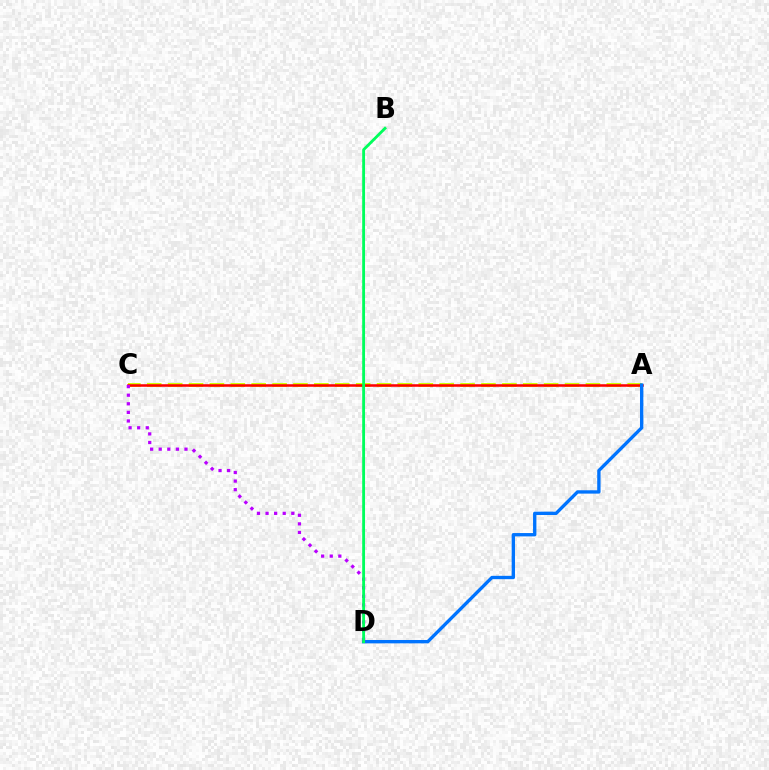{('A', 'C'): [{'color': '#d1ff00', 'line_style': 'dashed', 'thickness': 2.84}, {'color': '#ff0000', 'line_style': 'solid', 'thickness': 1.83}], ('A', 'D'): [{'color': '#0074ff', 'line_style': 'solid', 'thickness': 2.41}], ('C', 'D'): [{'color': '#b900ff', 'line_style': 'dotted', 'thickness': 2.33}], ('B', 'D'): [{'color': '#00ff5c', 'line_style': 'solid', 'thickness': 2.04}]}